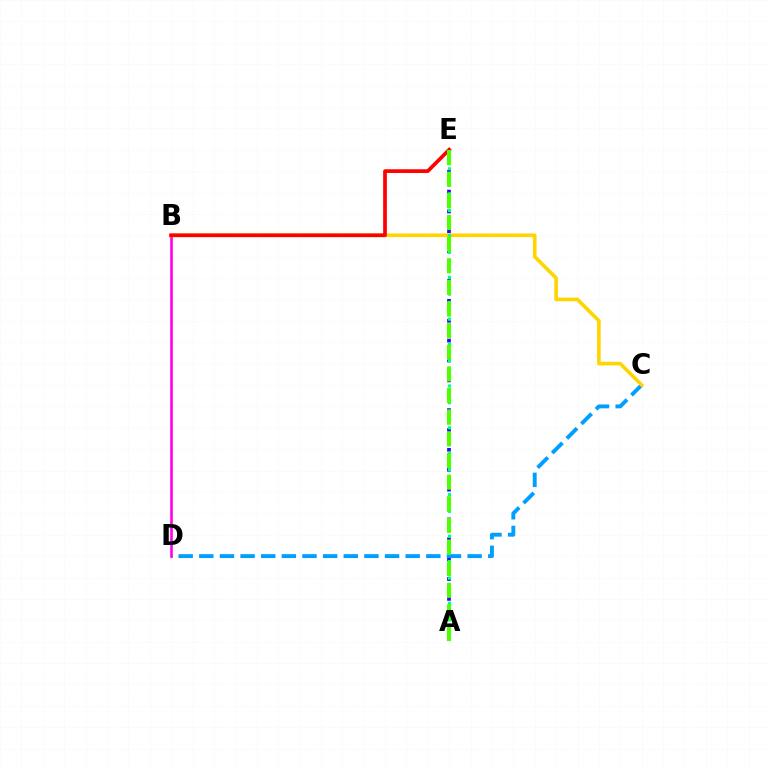{('A', 'E'): [{'color': '#3700ff', 'line_style': 'dotted', 'thickness': 2.7}, {'color': '#00ff86', 'line_style': 'dotted', 'thickness': 2.27}, {'color': '#4fff00', 'line_style': 'dashed', 'thickness': 2.94}], ('C', 'D'): [{'color': '#009eff', 'line_style': 'dashed', 'thickness': 2.8}], ('B', 'D'): [{'color': '#ff00ed', 'line_style': 'solid', 'thickness': 1.88}], ('B', 'C'): [{'color': '#ffd500', 'line_style': 'solid', 'thickness': 2.6}], ('B', 'E'): [{'color': '#ff0000', 'line_style': 'solid', 'thickness': 2.67}]}